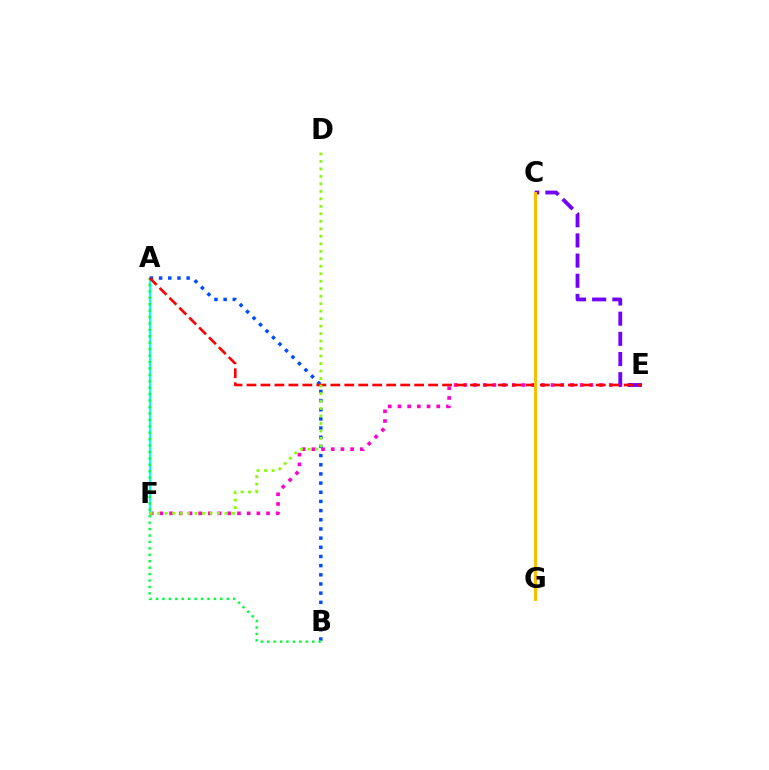{('E', 'F'): [{'color': '#ff00cf', 'line_style': 'dotted', 'thickness': 2.63}], ('A', 'F'): [{'color': '#00fff6', 'line_style': 'solid', 'thickness': 1.58}], ('A', 'B'): [{'color': '#004bff', 'line_style': 'dotted', 'thickness': 2.49}, {'color': '#00ff39', 'line_style': 'dotted', 'thickness': 1.75}], ('C', 'E'): [{'color': '#7200ff', 'line_style': 'dashed', 'thickness': 2.74}], ('A', 'E'): [{'color': '#ff0000', 'line_style': 'dashed', 'thickness': 1.9}], ('C', 'G'): [{'color': '#ffbd00', 'line_style': 'solid', 'thickness': 2.17}], ('D', 'F'): [{'color': '#84ff00', 'line_style': 'dotted', 'thickness': 2.03}]}